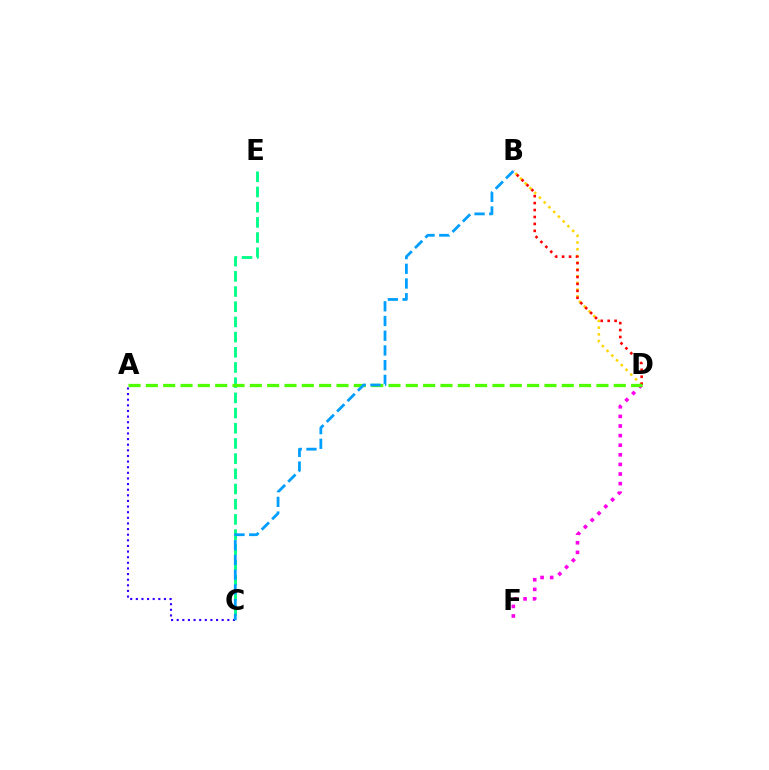{('B', 'D'): [{'color': '#ffd500', 'line_style': 'dotted', 'thickness': 1.82}, {'color': '#ff0000', 'line_style': 'dotted', 'thickness': 1.89}], ('D', 'F'): [{'color': '#ff00ed', 'line_style': 'dotted', 'thickness': 2.61}], ('C', 'E'): [{'color': '#00ff86', 'line_style': 'dashed', 'thickness': 2.06}], ('A', 'C'): [{'color': '#3700ff', 'line_style': 'dotted', 'thickness': 1.53}], ('A', 'D'): [{'color': '#4fff00', 'line_style': 'dashed', 'thickness': 2.35}], ('B', 'C'): [{'color': '#009eff', 'line_style': 'dashed', 'thickness': 2.0}]}